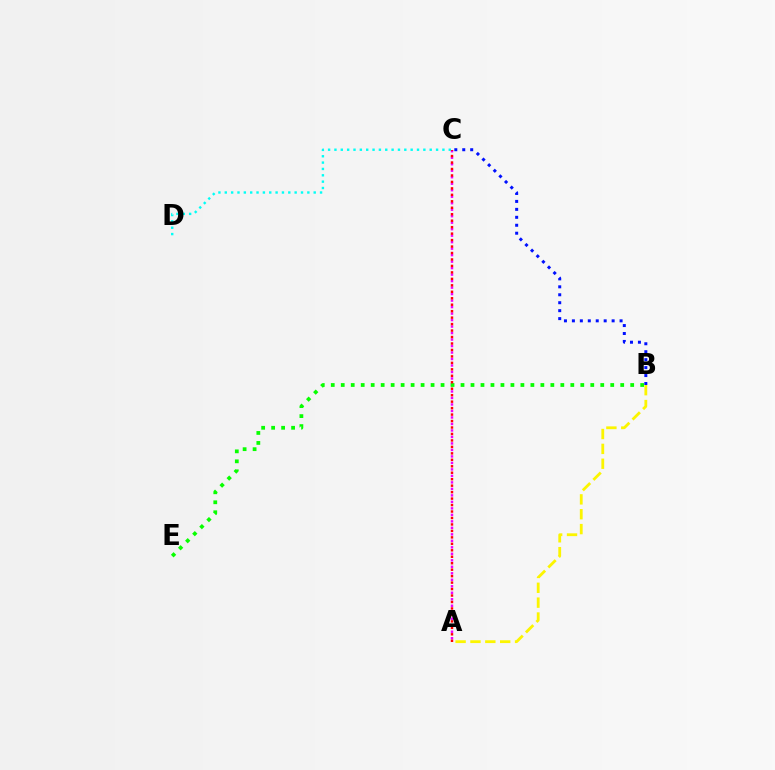{('A', 'C'): [{'color': '#ee00ff', 'line_style': 'dotted', 'thickness': 1.76}, {'color': '#ff0000', 'line_style': 'dotted', 'thickness': 1.76}], ('B', 'E'): [{'color': '#08ff00', 'line_style': 'dotted', 'thickness': 2.71}], ('C', 'D'): [{'color': '#00fff6', 'line_style': 'dotted', 'thickness': 1.73}], ('A', 'B'): [{'color': '#fcf500', 'line_style': 'dashed', 'thickness': 2.02}], ('B', 'C'): [{'color': '#0010ff', 'line_style': 'dotted', 'thickness': 2.16}]}